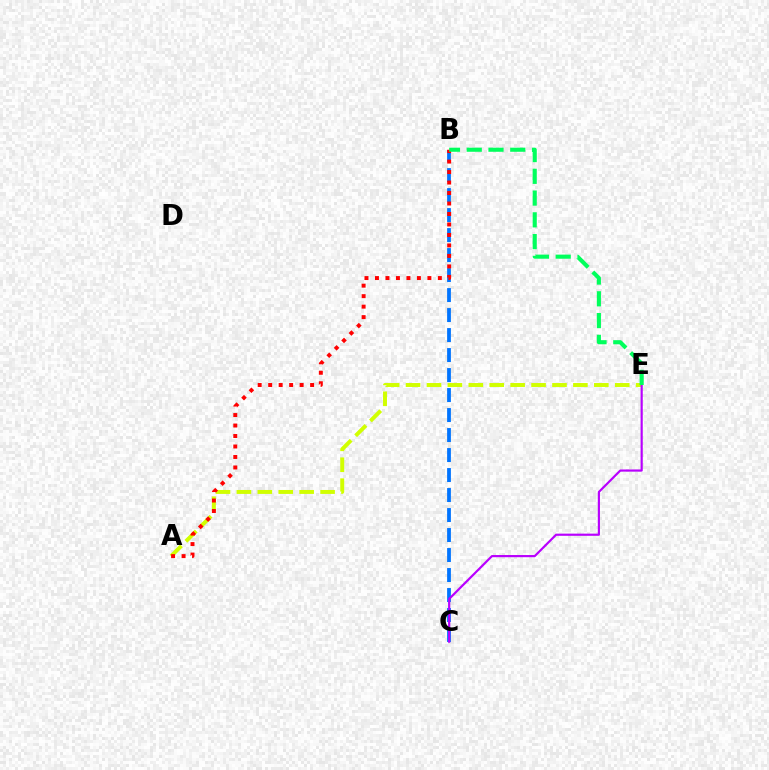{('B', 'C'): [{'color': '#0074ff', 'line_style': 'dashed', 'thickness': 2.72}], ('A', 'E'): [{'color': '#d1ff00', 'line_style': 'dashed', 'thickness': 2.84}], ('A', 'B'): [{'color': '#ff0000', 'line_style': 'dotted', 'thickness': 2.85}], ('C', 'E'): [{'color': '#b900ff', 'line_style': 'solid', 'thickness': 1.57}], ('B', 'E'): [{'color': '#00ff5c', 'line_style': 'dashed', 'thickness': 2.96}]}